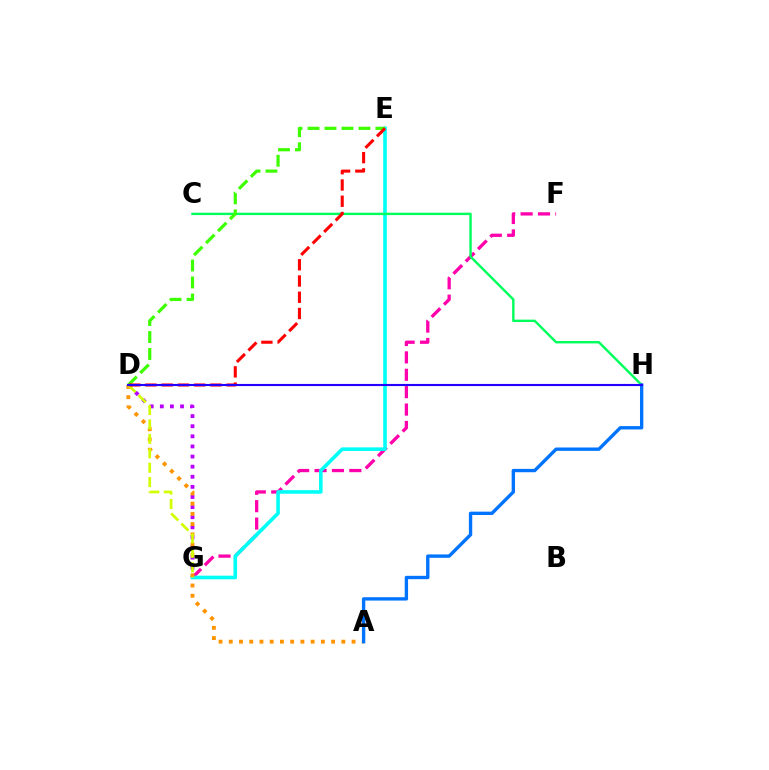{('D', 'G'): [{'color': '#b900ff', 'line_style': 'dotted', 'thickness': 2.75}, {'color': '#d1ff00', 'line_style': 'dashed', 'thickness': 1.96}], ('F', 'G'): [{'color': '#ff00ac', 'line_style': 'dashed', 'thickness': 2.36}], ('E', 'G'): [{'color': '#00fff6', 'line_style': 'solid', 'thickness': 2.6}], ('A', 'D'): [{'color': '#ff9400', 'line_style': 'dotted', 'thickness': 2.78}], ('C', 'H'): [{'color': '#00ff5c', 'line_style': 'solid', 'thickness': 1.73}], ('A', 'H'): [{'color': '#0074ff', 'line_style': 'solid', 'thickness': 2.41}], ('D', 'E'): [{'color': '#3dff00', 'line_style': 'dashed', 'thickness': 2.3}, {'color': '#ff0000', 'line_style': 'dashed', 'thickness': 2.21}], ('D', 'H'): [{'color': '#2500ff', 'line_style': 'solid', 'thickness': 1.53}]}